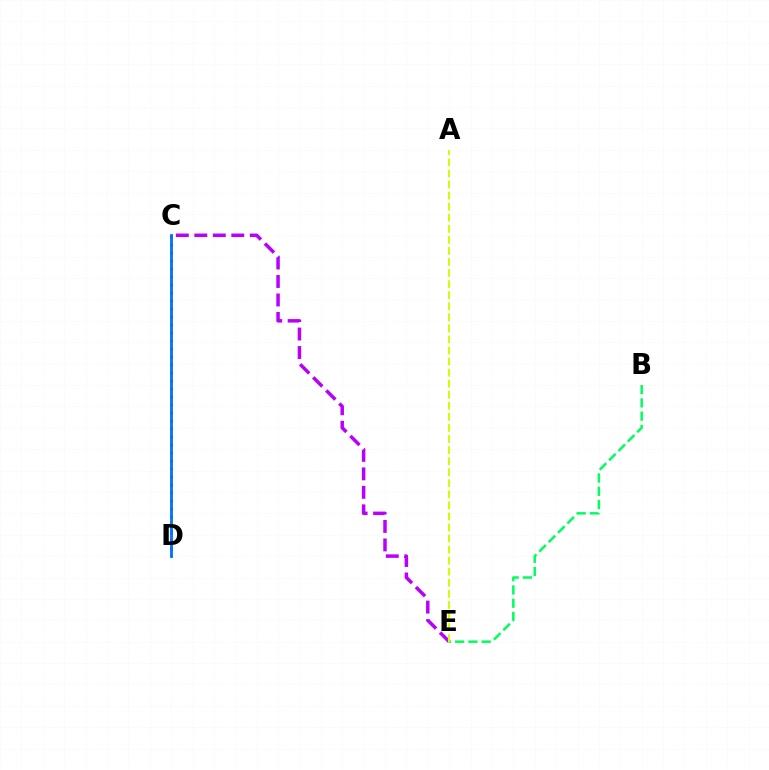{('C', 'D'): [{'color': '#ff0000', 'line_style': 'dotted', 'thickness': 2.17}, {'color': '#0074ff', 'line_style': 'solid', 'thickness': 2.04}], ('C', 'E'): [{'color': '#b900ff', 'line_style': 'dashed', 'thickness': 2.51}], ('B', 'E'): [{'color': '#00ff5c', 'line_style': 'dashed', 'thickness': 1.8}], ('A', 'E'): [{'color': '#d1ff00', 'line_style': 'dashed', 'thickness': 1.5}]}